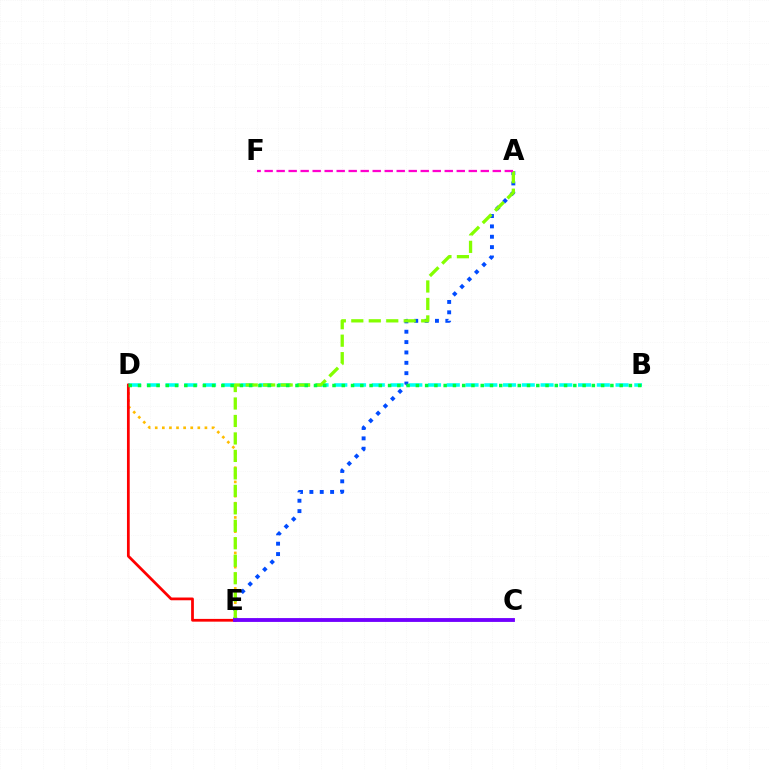{('B', 'D'): [{'color': '#00fff6', 'line_style': 'dashed', 'thickness': 2.55}, {'color': '#00ff39', 'line_style': 'dotted', 'thickness': 2.52}], ('D', 'E'): [{'color': '#ffbd00', 'line_style': 'dotted', 'thickness': 1.93}, {'color': '#ff0000', 'line_style': 'solid', 'thickness': 1.98}], ('A', 'E'): [{'color': '#004bff', 'line_style': 'dotted', 'thickness': 2.82}, {'color': '#84ff00', 'line_style': 'dashed', 'thickness': 2.37}], ('C', 'E'): [{'color': '#7200ff', 'line_style': 'solid', 'thickness': 2.77}], ('A', 'F'): [{'color': '#ff00cf', 'line_style': 'dashed', 'thickness': 1.63}]}